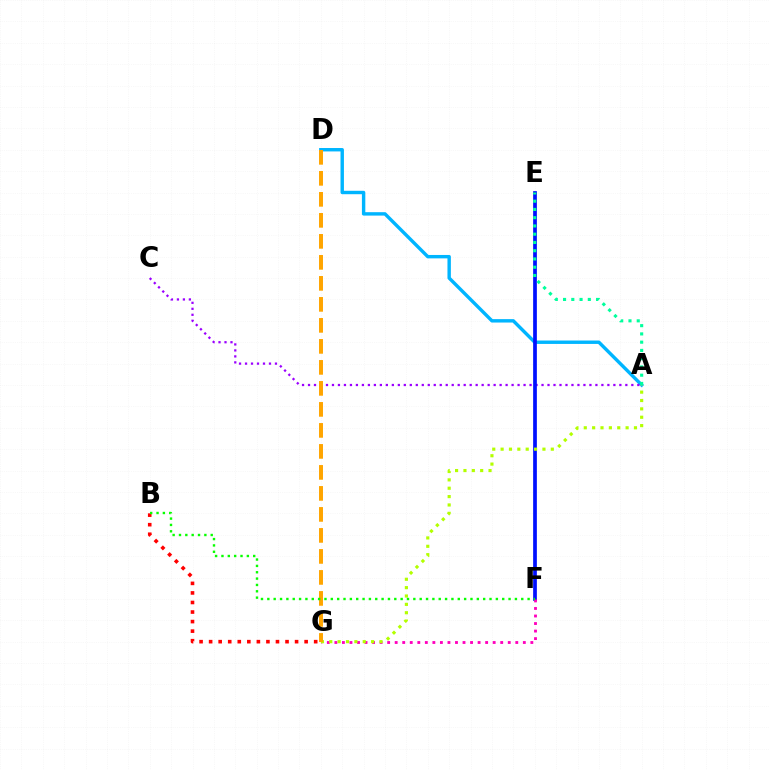{('A', 'D'): [{'color': '#00b5ff', 'line_style': 'solid', 'thickness': 2.46}], ('A', 'C'): [{'color': '#9b00ff', 'line_style': 'dotted', 'thickness': 1.63}], ('E', 'F'): [{'color': '#0010ff', 'line_style': 'solid', 'thickness': 2.68}], ('F', 'G'): [{'color': '#ff00bd', 'line_style': 'dotted', 'thickness': 2.05}], ('A', 'E'): [{'color': '#00ff9d', 'line_style': 'dotted', 'thickness': 2.24}], ('B', 'G'): [{'color': '#ff0000', 'line_style': 'dotted', 'thickness': 2.6}], ('A', 'G'): [{'color': '#b3ff00', 'line_style': 'dotted', 'thickness': 2.27}], ('D', 'G'): [{'color': '#ffa500', 'line_style': 'dashed', 'thickness': 2.85}], ('B', 'F'): [{'color': '#08ff00', 'line_style': 'dotted', 'thickness': 1.72}]}